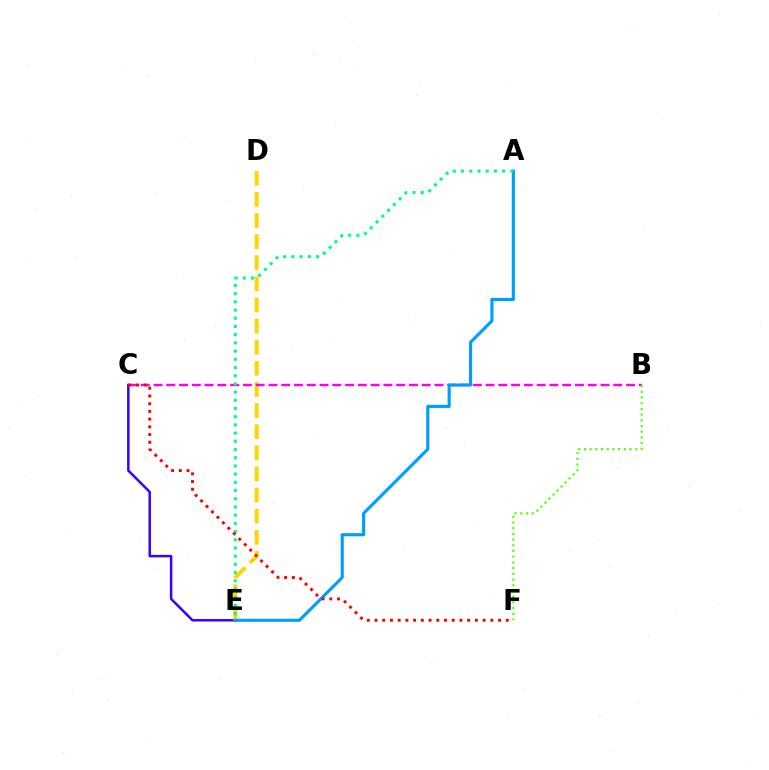{('C', 'E'): [{'color': '#3700ff', 'line_style': 'solid', 'thickness': 1.79}], ('D', 'E'): [{'color': '#ffd500', 'line_style': 'dashed', 'thickness': 2.87}], ('B', 'C'): [{'color': '#ff00ed', 'line_style': 'dashed', 'thickness': 1.73}], ('A', 'E'): [{'color': '#009eff', 'line_style': 'solid', 'thickness': 2.25}, {'color': '#00ff86', 'line_style': 'dotted', 'thickness': 2.23}], ('B', 'F'): [{'color': '#4fff00', 'line_style': 'dotted', 'thickness': 1.55}], ('C', 'F'): [{'color': '#ff0000', 'line_style': 'dotted', 'thickness': 2.1}]}